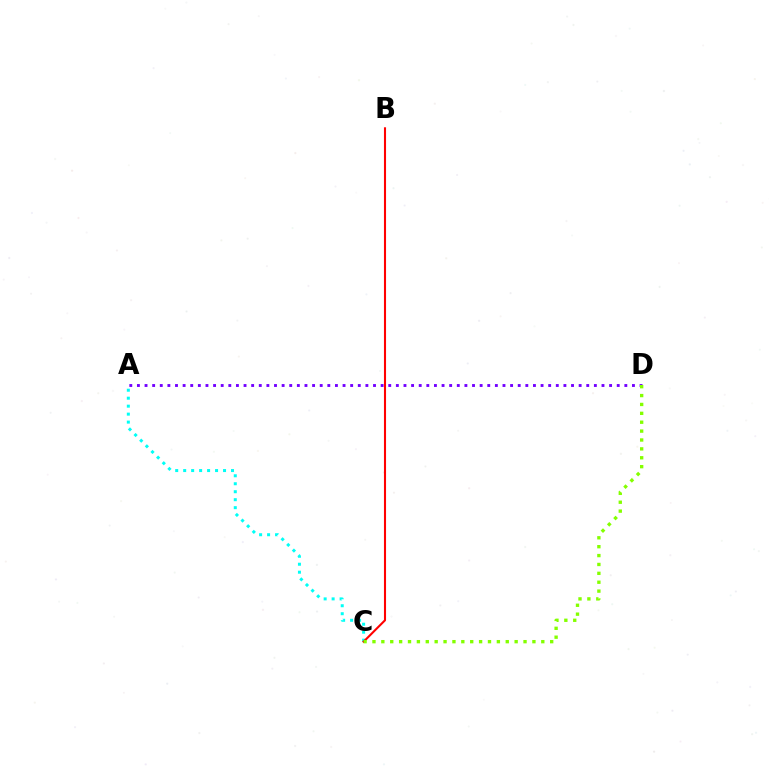{('A', 'C'): [{'color': '#00fff6', 'line_style': 'dotted', 'thickness': 2.17}], ('B', 'C'): [{'color': '#ff0000', 'line_style': 'solid', 'thickness': 1.51}], ('A', 'D'): [{'color': '#7200ff', 'line_style': 'dotted', 'thickness': 2.07}], ('C', 'D'): [{'color': '#84ff00', 'line_style': 'dotted', 'thickness': 2.41}]}